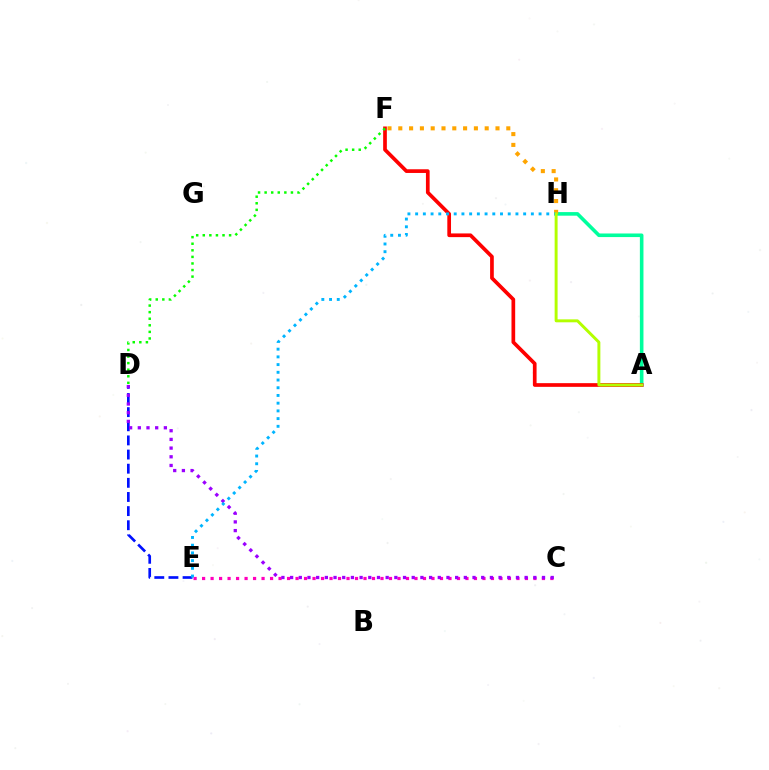{('A', 'H'): [{'color': '#00ff9d', 'line_style': 'solid', 'thickness': 2.58}, {'color': '#b3ff00', 'line_style': 'solid', 'thickness': 2.12}], ('D', 'E'): [{'color': '#0010ff', 'line_style': 'dashed', 'thickness': 1.92}], ('A', 'F'): [{'color': '#ff0000', 'line_style': 'solid', 'thickness': 2.66}], ('C', 'E'): [{'color': '#ff00bd', 'line_style': 'dotted', 'thickness': 2.31}], ('C', 'D'): [{'color': '#9b00ff', 'line_style': 'dotted', 'thickness': 2.36}], ('F', 'H'): [{'color': '#ffa500', 'line_style': 'dotted', 'thickness': 2.93}], ('E', 'H'): [{'color': '#00b5ff', 'line_style': 'dotted', 'thickness': 2.1}], ('D', 'F'): [{'color': '#08ff00', 'line_style': 'dotted', 'thickness': 1.79}]}